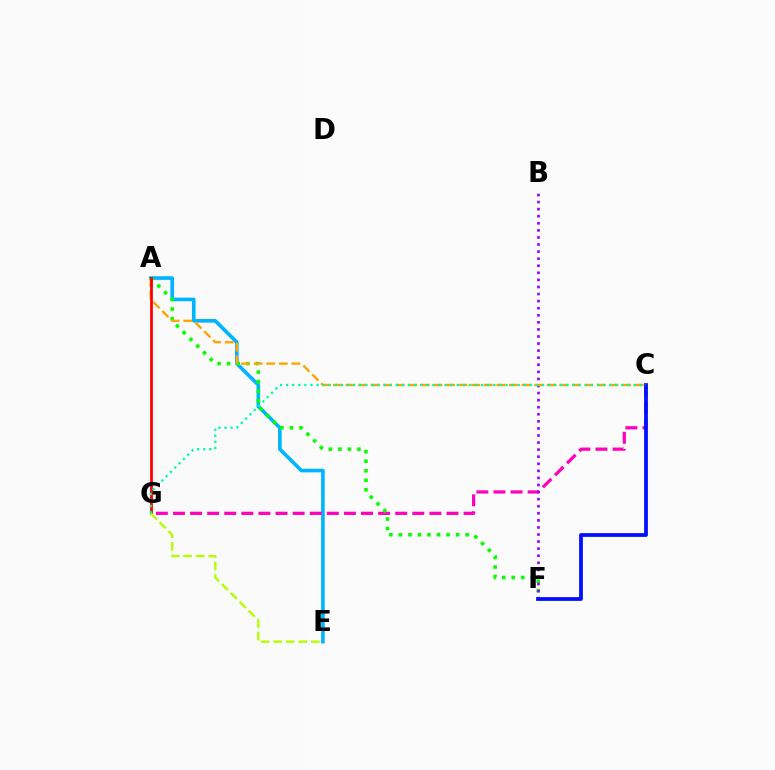{('A', 'E'): [{'color': '#00b5ff', 'line_style': 'solid', 'thickness': 2.61}], ('C', 'G'): [{'color': '#ff00bd', 'line_style': 'dashed', 'thickness': 2.32}, {'color': '#00ff9d', 'line_style': 'dotted', 'thickness': 1.66}], ('A', 'F'): [{'color': '#08ff00', 'line_style': 'dotted', 'thickness': 2.59}], ('B', 'F'): [{'color': '#9b00ff', 'line_style': 'dotted', 'thickness': 1.92}], ('A', 'C'): [{'color': '#ffa500', 'line_style': 'dashed', 'thickness': 1.71}], ('C', 'F'): [{'color': '#0010ff', 'line_style': 'solid', 'thickness': 2.72}], ('A', 'G'): [{'color': '#ff0000', 'line_style': 'solid', 'thickness': 1.99}], ('E', 'G'): [{'color': '#b3ff00', 'line_style': 'dashed', 'thickness': 1.7}]}